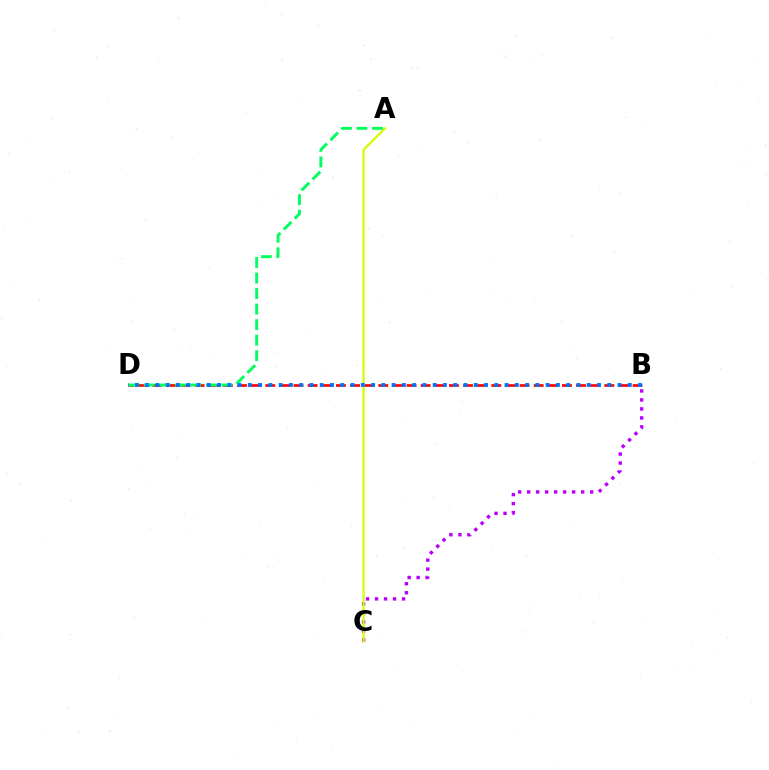{('B', 'D'): [{'color': '#ff0000', 'line_style': 'dashed', 'thickness': 1.92}, {'color': '#0074ff', 'line_style': 'dotted', 'thickness': 2.79}], ('B', 'C'): [{'color': '#b900ff', 'line_style': 'dotted', 'thickness': 2.45}], ('A', 'C'): [{'color': '#d1ff00', 'line_style': 'solid', 'thickness': 1.6}], ('A', 'D'): [{'color': '#00ff5c', 'line_style': 'dashed', 'thickness': 2.11}]}